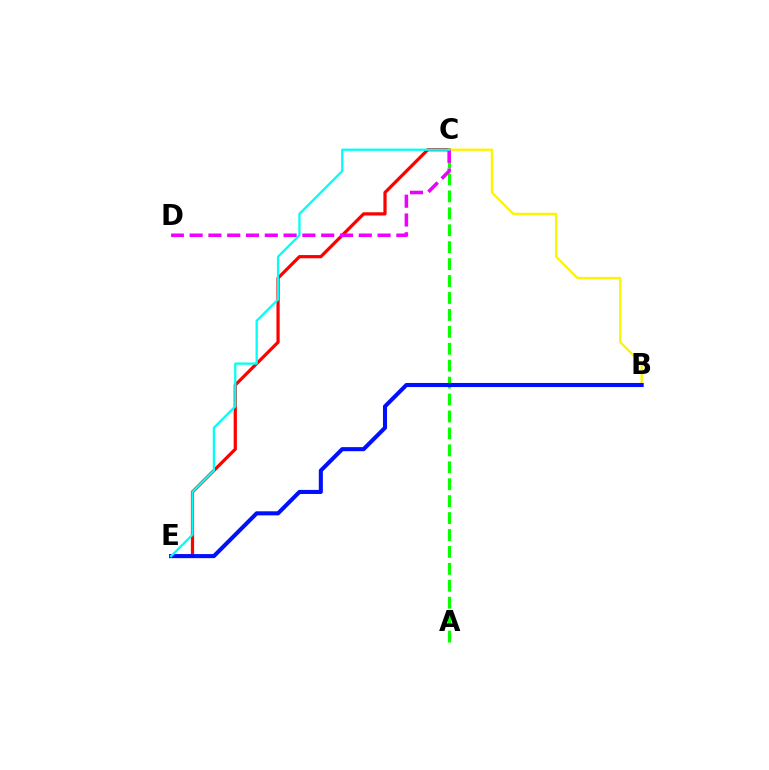{('C', 'E'): [{'color': '#ff0000', 'line_style': 'solid', 'thickness': 2.32}, {'color': '#00fff6', 'line_style': 'solid', 'thickness': 1.64}], ('A', 'C'): [{'color': '#08ff00', 'line_style': 'dashed', 'thickness': 2.3}], ('B', 'C'): [{'color': '#fcf500', 'line_style': 'solid', 'thickness': 1.67}], ('C', 'D'): [{'color': '#ee00ff', 'line_style': 'dashed', 'thickness': 2.55}], ('B', 'E'): [{'color': '#0010ff', 'line_style': 'solid', 'thickness': 2.94}]}